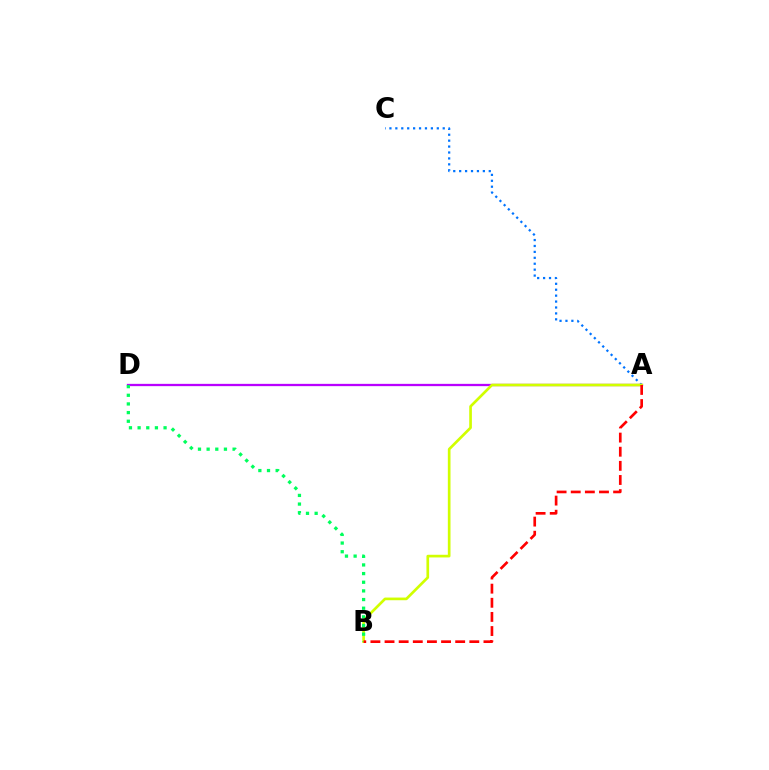{('A', 'D'): [{'color': '#b900ff', 'line_style': 'solid', 'thickness': 1.65}], ('A', 'C'): [{'color': '#0074ff', 'line_style': 'dotted', 'thickness': 1.61}], ('A', 'B'): [{'color': '#d1ff00', 'line_style': 'solid', 'thickness': 1.92}, {'color': '#ff0000', 'line_style': 'dashed', 'thickness': 1.92}], ('B', 'D'): [{'color': '#00ff5c', 'line_style': 'dotted', 'thickness': 2.35}]}